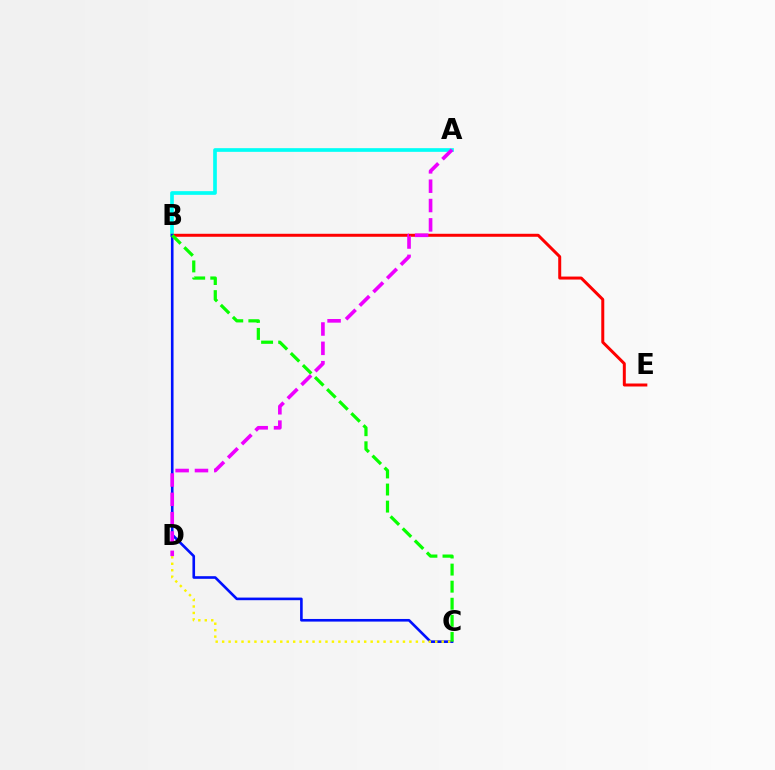{('A', 'B'): [{'color': '#00fff6', 'line_style': 'solid', 'thickness': 2.64}], ('B', 'E'): [{'color': '#ff0000', 'line_style': 'solid', 'thickness': 2.15}], ('B', 'C'): [{'color': '#0010ff', 'line_style': 'solid', 'thickness': 1.89}, {'color': '#08ff00', 'line_style': 'dashed', 'thickness': 2.32}], ('C', 'D'): [{'color': '#fcf500', 'line_style': 'dotted', 'thickness': 1.75}], ('A', 'D'): [{'color': '#ee00ff', 'line_style': 'dashed', 'thickness': 2.63}]}